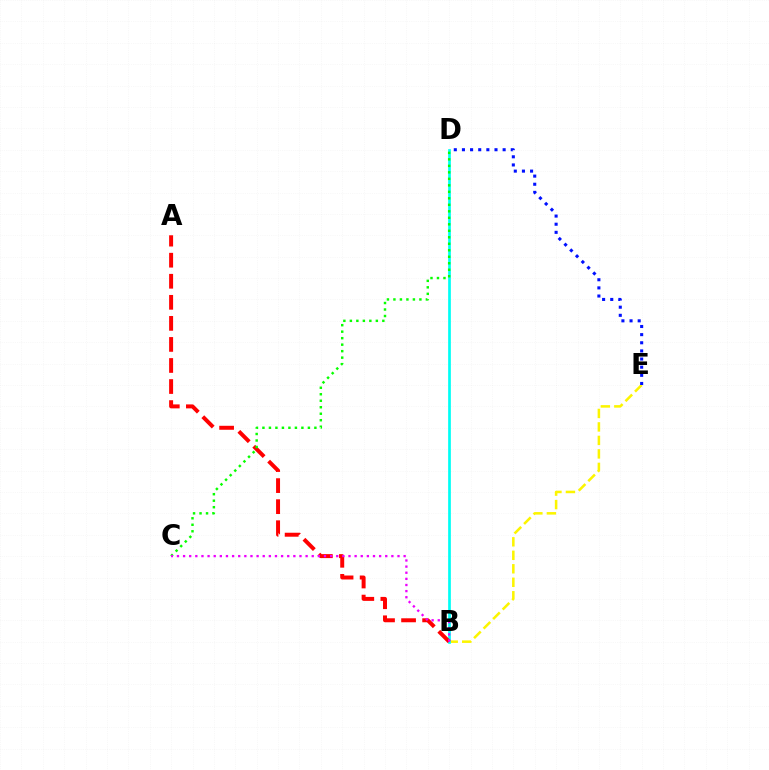{('B', 'E'): [{'color': '#fcf500', 'line_style': 'dashed', 'thickness': 1.83}], ('B', 'D'): [{'color': '#00fff6', 'line_style': 'solid', 'thickness': 1.95}], ('A', 'B'): [{'color': '#ff0000', 'line_style': 'dashed', 'thickness': 2.86}], ('D', 'E'): [{'color': '#0010ff', 'line_style': 'dotted', 'thickness': 2.21}], ('C', 'D'): [{'color': '#08ff00', 'line_style': 'dotted', 'thickness': 1.76}], ('B', 'C'): [{'color': '#ee00ff', 'line_style': 'dotted', 'thickness': 1.66}]}